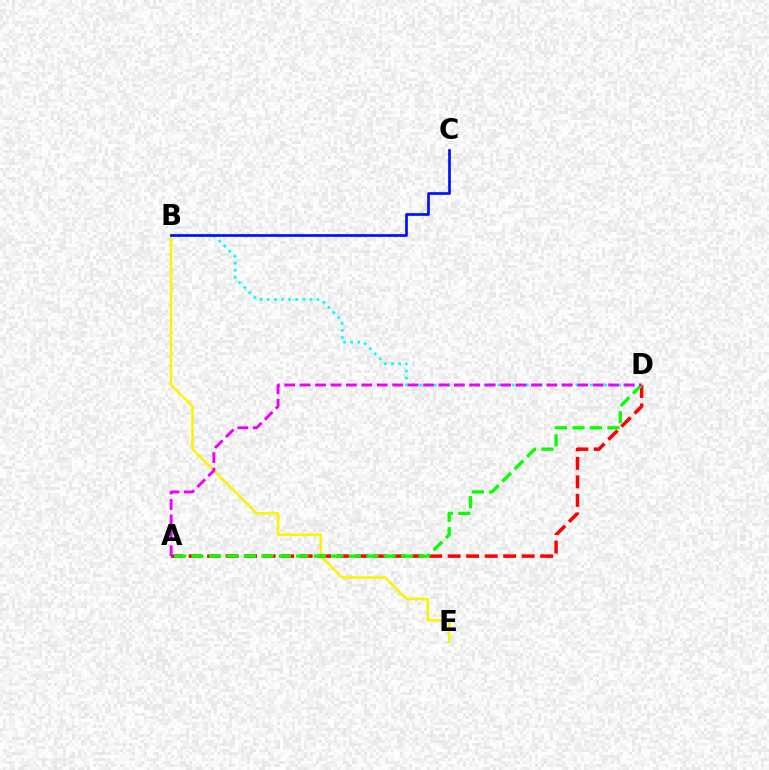{('B', 'E'): [{'color': '#fcf500', 'line_style': 'solid', 'thickness': 1.83}], ('B', 'D'): [{'color': '#00fff6', 'line_style': 'dotted', 'thickness': 1.93}], ('A', 'D'): [{'color': '#ff0000', 'line_style': 'dashed', 'thickness': 2.51}, {'color': '#08ff00', 'line_style': 'dashed', 'thickness': 2.37}, {'color': '#ee00ff', 'line_style': 'dashed', 'thickness': 2.09}], ('B', 'C'): [{'color': '#0010ff', 'line_style': 'solid', 'thickness': 1.94}]}